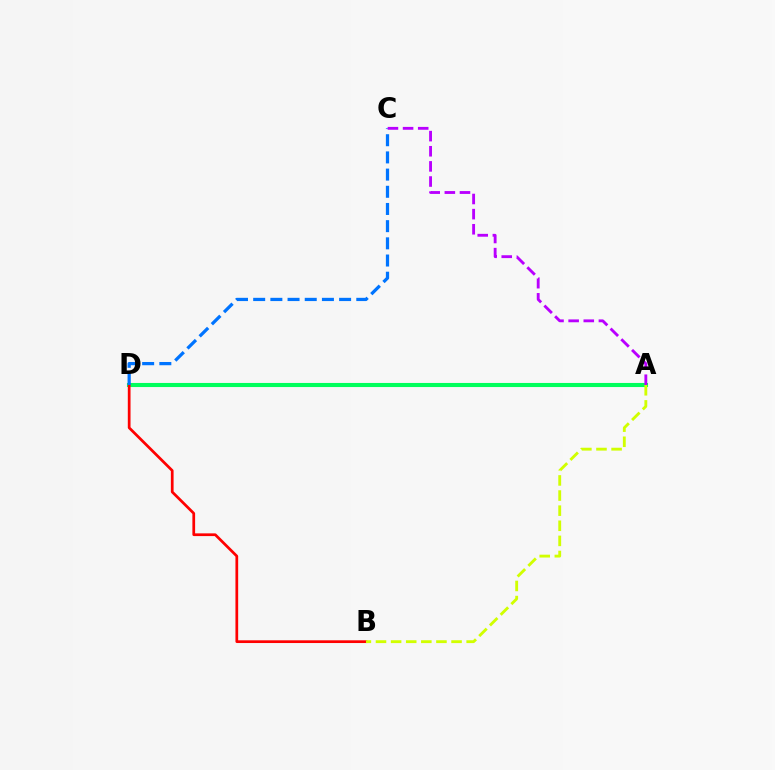{('A', 'D'): [{'color': '#00ff5c', 'line_style': 'solid', 'thickness': 2.94}], ('B', 'D'): [{'color': '#ff0000', 'line_style': 'solid', 'thickness': 1.96}], ('C', 'D'): [{'color': '#0074ff', 'line_style': 'dashed', 'thickness': 2.33}], ('A', 'C'): [{'color': '#b900ff', 'line_style': 'dashed', 'thickness': 2.06}], ('A', 'B'): [{'color': '#d1ff00', 'line_style': 'dashed', 'thickness': 2.05}]}